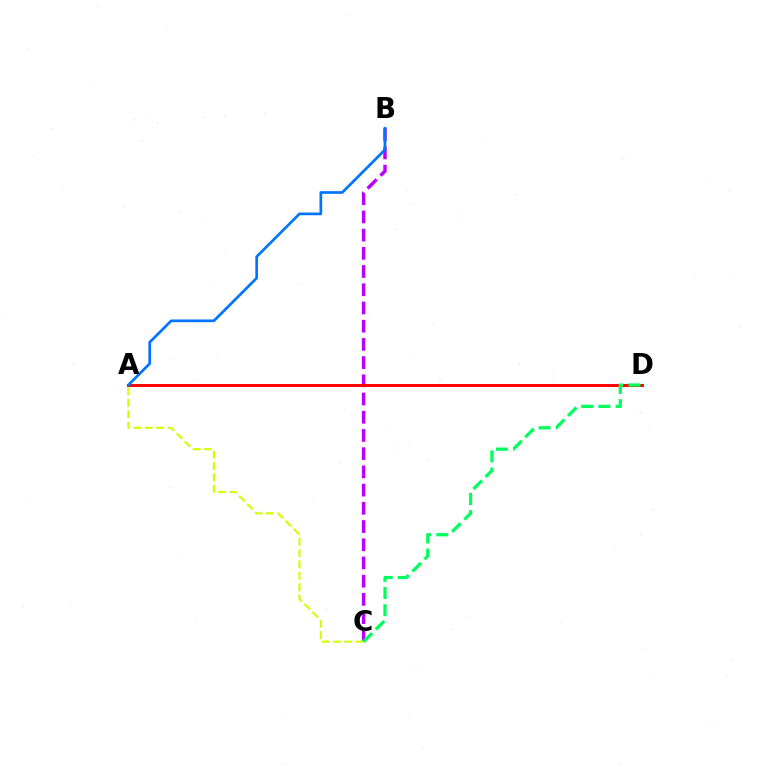{('B', 'C'): [{'color': '#b900ff', 'line_style': 'dashed', 'thickness': 2.47}], ('A', 'D'): [{'color': '#ff0000', 'line_style': 'solid', 'thickness': 2.12}], ('A', 'C'): [{'color': '#d1ff00', 'line_style': 'dashed', 'thickness': 1.54}], ('C', 'D'): [{'color': '#00ff5c', 'line_style': 'dashed', 'thickness': 2.33}], ('A', 'B'): [{'color': '#0074ff', 'line_style': 'solid', 'thickness': 1.94}]}